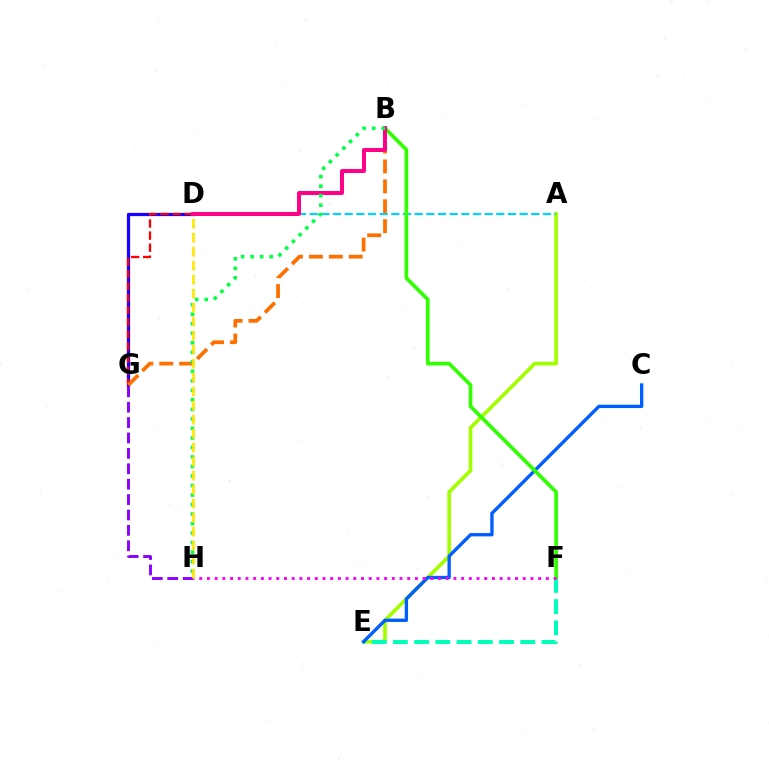{('D', 'G'): [{'color': '#1900ff', 'line_style': 'solid', 'thickness': 2.33}, {'color': '#ff0000', 'line_style': 'dashed', 'thickness': 1.64}], ('A', 'E'): [{'color': '#a2ff00', 'line_style': 'solid', 'thickness': 2.64}], ('E', 'F'): [{'color': '#00ffbb', 'line_style': 'dashed', 'thickness': 2.88}], ('C', 'E'): [{'color': '#005dff', 'line_style': 'solid', 'thickness': 2.4}], ('A', 'D'): [{'color': '#00d3ff', 'line_style': 'dashed', 'thickness': 1.58}], ('G', 'H'): [{'color': '#8a00ff', 'line_style': 'dashed', 'thickness': 2.09}], ('B', 'F'): [{'color': '#31ff00', 'line_style': 'solid', 'thickness': 2.63}], ('B', 'G'): [{'color': '#ff7000', 'line_style': 'dashed', 'thickness': 2.71}], ('F', 'H'): [{'color': '#fa00f9', 'line_style': 'dotted', 'thickness': 2.09}], ('B', 'D'): [{'color': '#ff0088', 'line_style': 'solid', 'thickness': 2.87}], ('B', 'H'): [{'color': '#00ff45', 'line_style': 'dotted', 'thickness': 2.58}], ('D', 'H'): [{'color': '#ffe600', 'line_style': 'dashed', 'thickness': 1.9}]}